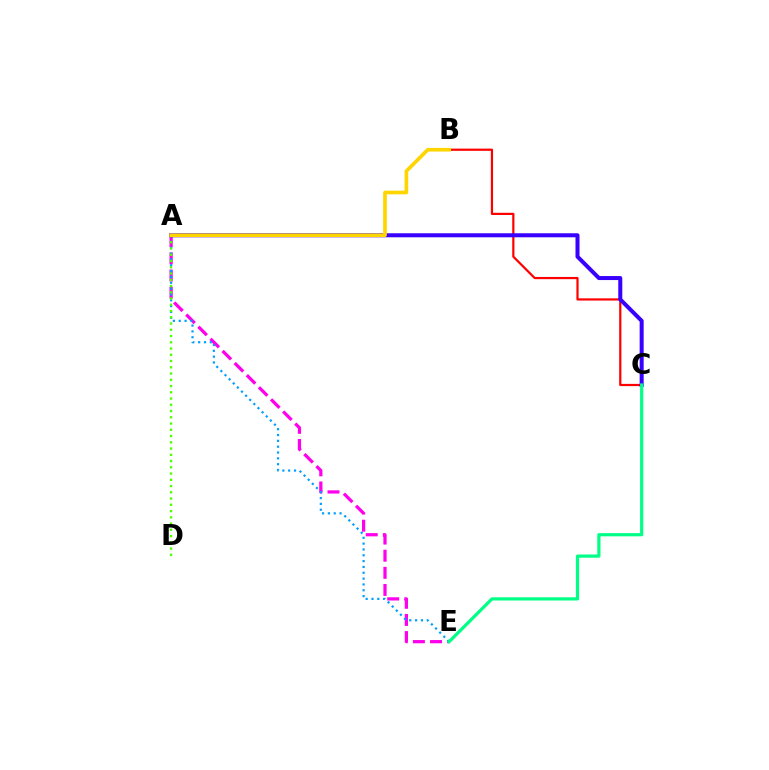{('A', 'E'): [{'color': '#ff00ed', 'line_style': 'dashed', 'thickness': 2.33}, {'color': '#009eff', 'line_style': 'dotted', 'thickness': 1.58}], ('B', 'C'): [{'color': '#ff0000', 'line_style': 'solid', 'thickness': 1.6}], ('A', 'C'): [{'color': '#3700ff', 'line_style': 'solid', 'thickness': 2.89}], ('A', 'D'): [{'color': '#4fff00', 'line_style': 'dotted', 'thickness': 1.7}], ('A', 'B'): [{'color': '#ffd500', 'line_style': 'solid', 'thickness': 2.63}], ('C', 'E'): [{'color': '#00ff86', 'line_style': 'solid', 'thickness': 2.3}]}